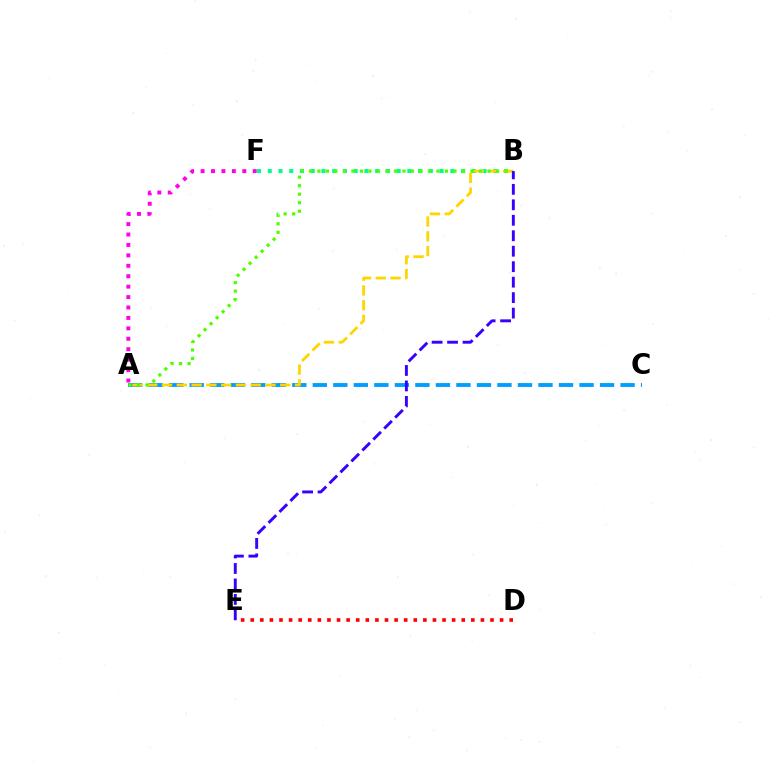{('A', 'C'): [{'color': '#009eff', 'line_style': 'dashed', 'thickness': 2.79}], ('D', 'E'): [{'color': '#ff0000', 'line_style': 'dotted', 'thickness': 2.61}], ('B', 'F'): [{'color': '#00ff86', 'line_style': 'dotted', 'thickness': 2.92}], ('A', 'B'): [{'color': '#ffd500', 'line_style': 'dashed', 'thickness': 2.01}, {'color': '#4fff00', 'line_style': 'dotted', 'thickness': 2.31}], ('A', 'F'): [{'color': '#ff00ed', 'line_style': 'dotted', 'thickness': 2.83}], ('B', 'E'): [{'color': '#3700ff', 'line_style': 'dashed', 'thickness': 2.1}]}